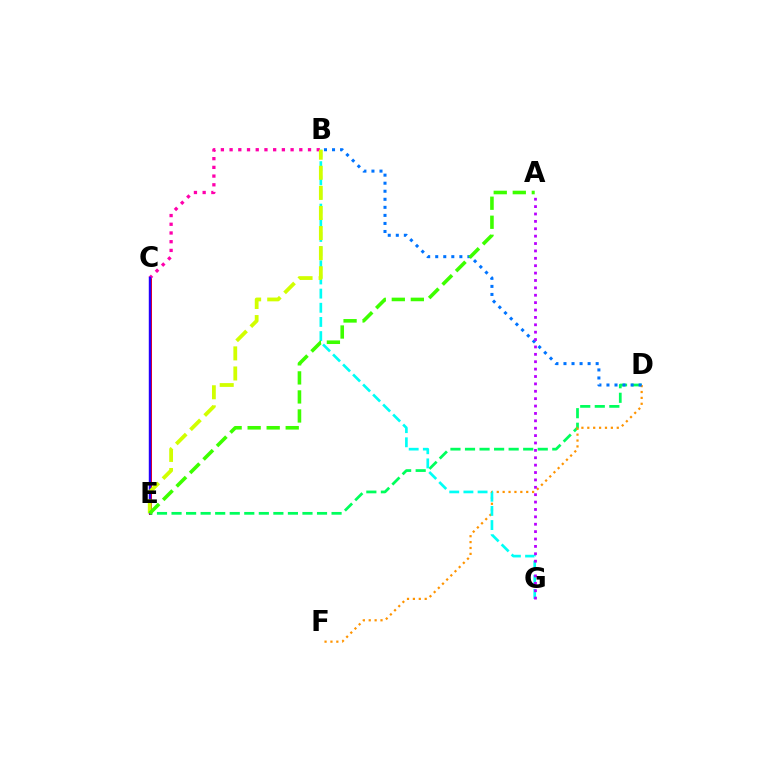{('C', 'E'): [{'color': '#ff0000', 'line_style': 'solid', 'thickness': 2.15}, {'color': '#2500ff', 'line_style': 'solid', 'thickness': 1.76}], ('B', 'C'): [{'color': '#ff00ac', 'line_style': 'dotted', 'thickness': 2.37}], ('D', 'E'): [{'color': '#00ff5c', 'line_style': 'dashed', 'thickness': 1.98}], ('D', 'F'): [{'color': '#ff9400', 'line_style': 'dotted', 'thickness': 1.6}], ('B', 'D'): [{'color': '#0074ff', 'line_style': 'dotted', 'thickness': 2.19}], ('B', 'G'): [{'color': '#00fff6', 'line_style': 'dashed', 'thickness': 1.92}], ('B', 'E'): [{'color': '#d1ff00', 'line_style': 'dashed', 'thickness': 2.73}], ('A', 'G'): [{'color': '#b900ff', 'line_style': 'dotted', 'thickness': 2.01}], ('A', 'E'): [{'color': '#3dff00', 'line_style': 'dashed', 'thickness': 2.59}]}